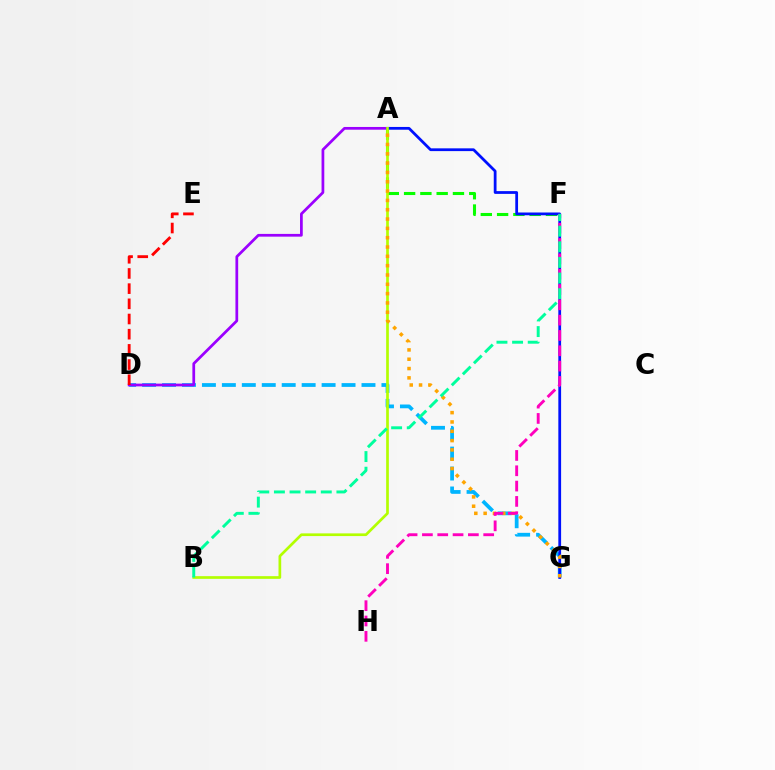{('A', 'F'): [{'color': '#08ff00', 'line_style': 'dashed', 'thickness': 2.21}], ('D', 'G'): [{'color': '#00b5ff', 'line_style': 'dashed', 'thickness': 2.71}], ('A', 'D'): [{'color': '#9b00ff', 'line_style': 'solid', 'thickness': 1.97}], ('D', 'E'): [{'color': '#ff0000', 'line_style': 'dashed', 'thickness': 2.06}], ('A', 'G'): [{'color': '#0010ff', 'line_style': 'solid', 'thickness': 1.99}, {'color': '#ffa500', 'line_style': 'dotted', 'thickness': 2.53}], ('A', 'B'): [{'color': '#b3ff00', 'line_style': 'solid', 'thickness': 1.94}], ('F', 'H'): [{'color': '#ff00bd', 'line_style': 'dashed', 'thickness': 2.08}], ('B', 'F'): [{'color': '#00ff9d', 'line_style': 'dashed', 'thickness': 2.12}]}